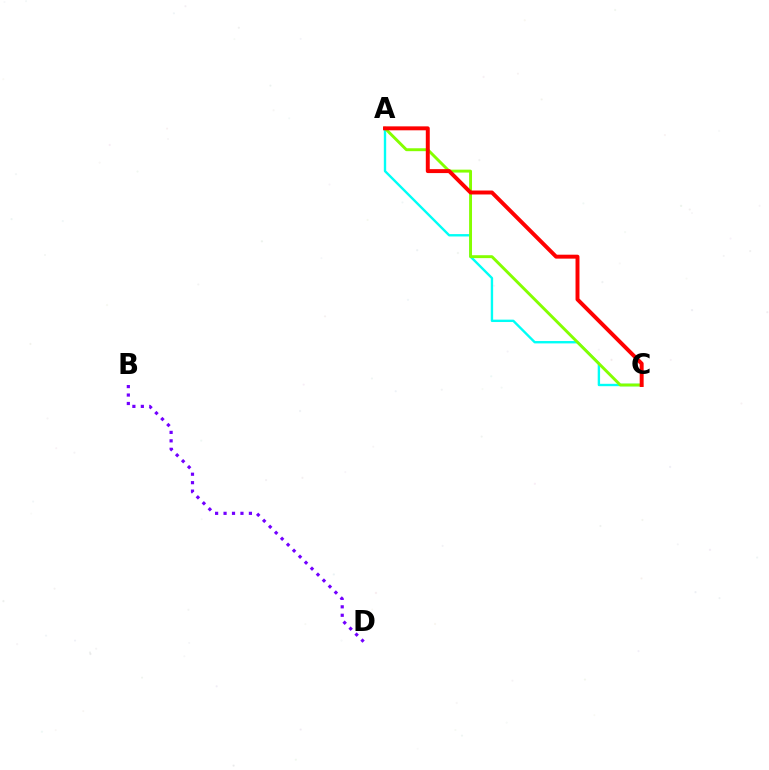{('B', 'D'): [{'color': '#7200ff', 'line_style': 'dotted', 'thickness': 2.3}], ('A', 'C'): [{'color': '#00fff6', 'line_style': 'solid', 'thickness': 1.71}, {'color': '#84ff00', 'line_style': 'solid', 'thickness': 2.09}, {'color': '#ff0000', 'line_style': 'solid', 'thickness': 2.84}]}